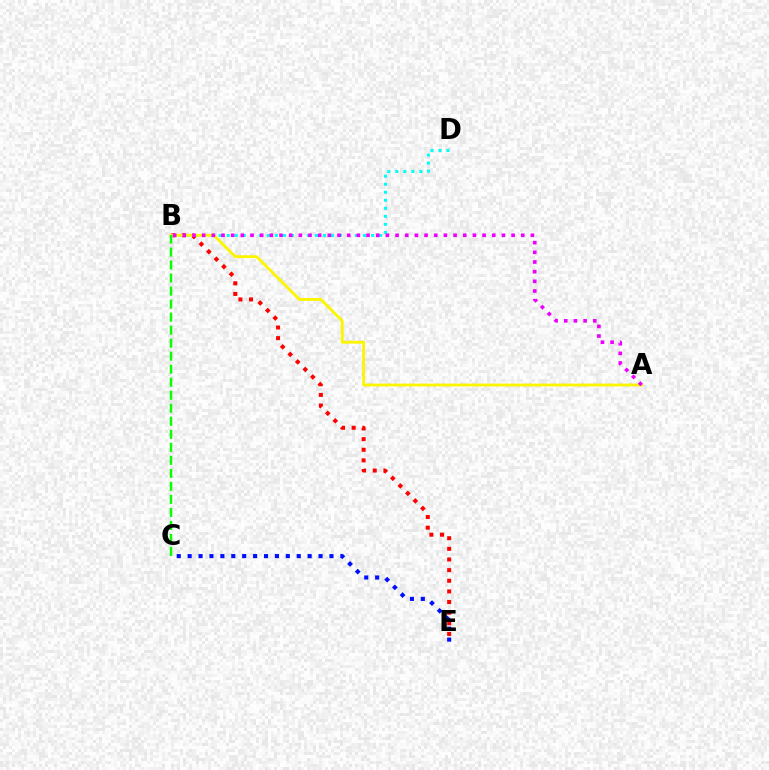{('B', 'D'): [{'color': '#00fff6', 'line_style': 'dotted', 'thickness': 2.18}], ('B', 'E'): [{'color': '#ff0000', 'line_style': 'dotted', 'thickness': 2.89}], ('A', 'B'): [{'color': '#fcf500', 'line_style': 'solid', 'thickness': 2.04}, {'color': '#ee00ff', 'line_style': 'dotted', 'thickness': 2.63}], ('C', 'E'): [{'color': '#0010ff', 'line_style': 'dotted', 'thickness': 2.96}], ('B', 'C'): [{'color': '#08ff00', 'line_style': 'dashed', 'thickness': 1.77}]}